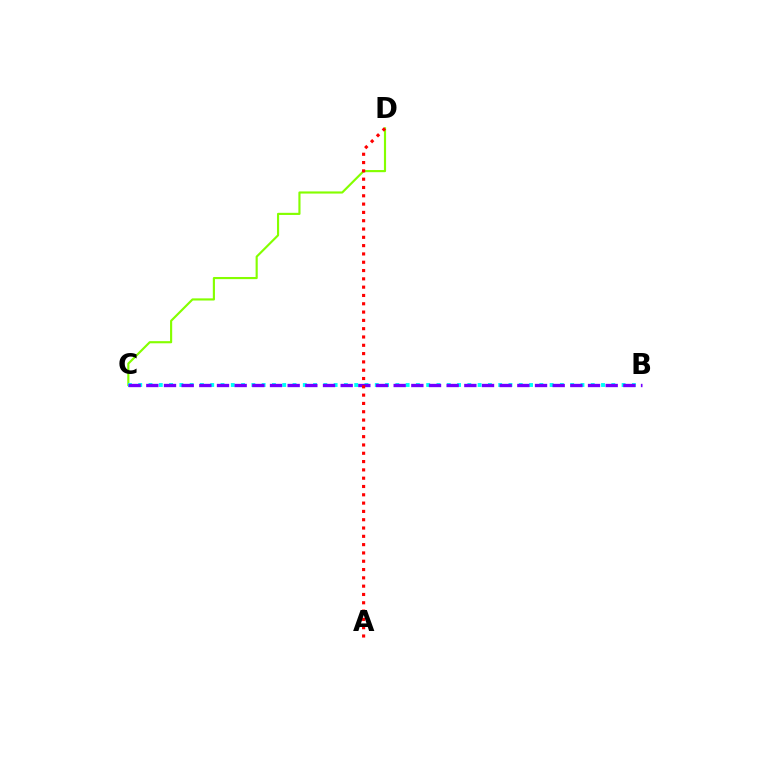{('C', 'D'): [{'color': '#84ff00', 'line_style': 'solid', 'thickness': 1.54}], ('B', 'C'): [{'color': '#00fff6', 'line_style': 'dotted', 'thickness': 2.79}, {'color': '#7200ff', 'line_style': 'dashed', 'thickness': 2.4}], ('A', 'D'): [{'color': '#ff0000', 'line_style': 'dotted', 'thickness': 2.26}]}